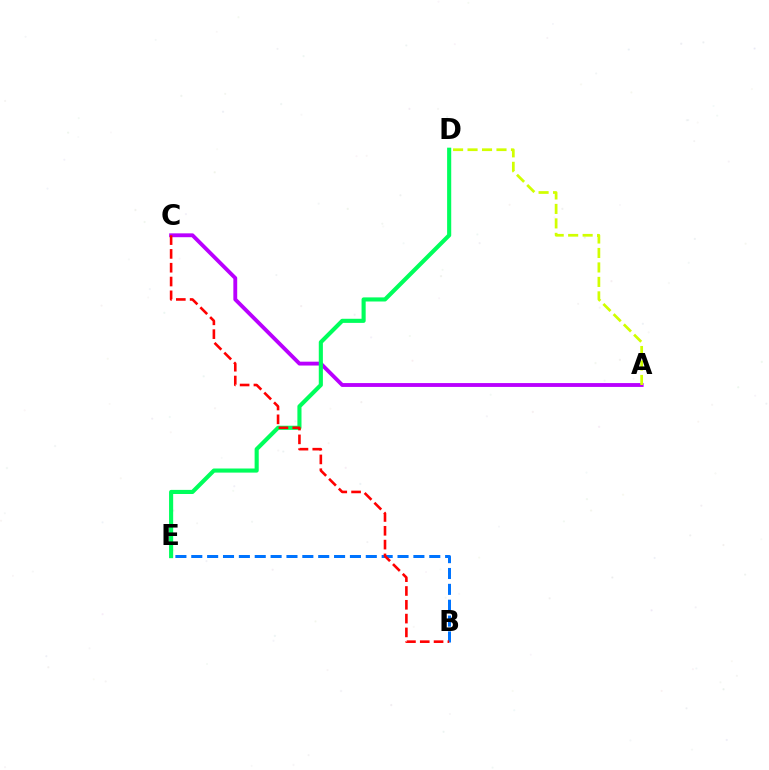{('A', 'C'): [{'color': '#b900ff', 'line_style': 'solid', 'thickness': 2.77}], ('D', 'E'): [{'color': '#00ff5c', 'line_style': 'solid', 'thickness': 2.96}], ('A', 'D'): [{'color': '#d1ff00', 'line_style': 'dashed', 'thickness': 1.97}], ('B', 'E'): [{'color': '#0074ff', 'line_style': 'dashed', 'thickness': 2.16}], ('B', 'C'): [{'color': '#ff0000', 'line_style': 'dashed', 'thickness': 1.88}]}